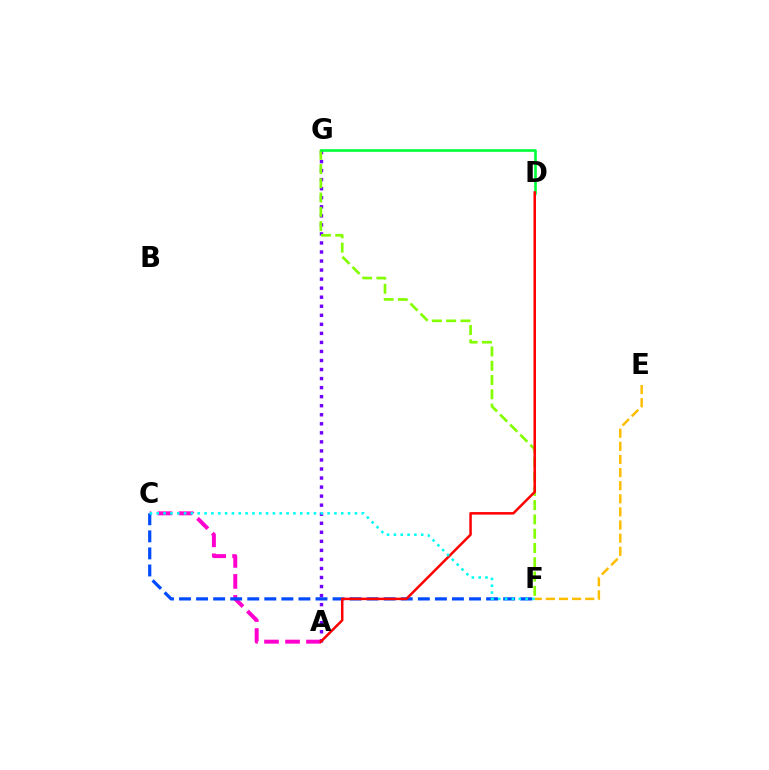{('A', 'G'): [{'color': '#7200ff', 'line_style': 'dotted', 'thickness': 2.46}], ('F', 'G'): [{'color': '#84ff00', 'line_style': 'dashed', 'thickness': 1.94}], ('A', 'C'): [{'color': '#ff00cf', 'line_style': 'dashed', 'thickness': 2.85}], ('D', 'G'): [{'color': '#00ff39', 'line_style': 'solid', 'thickness': 1.89}], ('C', 'F'): [{'color': '#004bff', 'line_style': 'dashed', 'thickness': 2.32}, {'color': '#00fff6', 'line_style': 'dotted', 'thickness': 1.86}], ('E', 'F'): [{'color': '#ffbd00', 'line_style': 'dashed', 'thickness': 1.78}], ('A', 'D'): [{'color': '#ff0000', 'line_style': 'solid', 'thickness': 1.81}]}